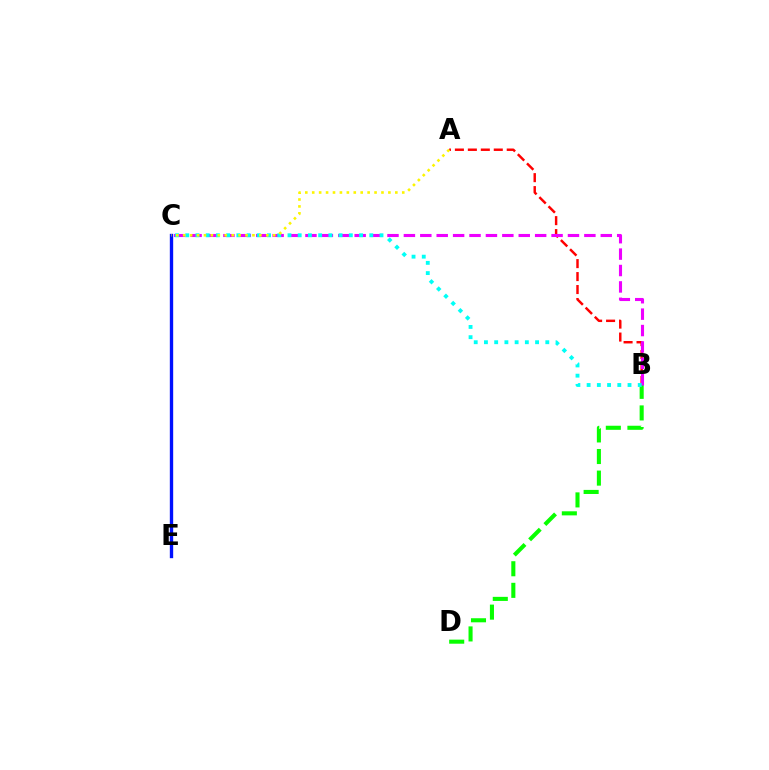{('B', 'D'): [{'color': '#08ff00', 'line_style': 'dashed', 'thickness': 2.93}], ('C', 'E'): [{'color': '#0010ff', 'line_style': 'solid', 'thickness': 2.41}], ('A', 'B'): [{'color': '#ff0000', 'line_style': 'dashed', 'thickness': 1.76}], ('B', 'C'): [{'color': '#ee00ff', 'line_style': 'dashed', 'thickness': 2.23}, {'color': '#00fff6', 'line_style': 'dotted', 'thickness': 2.78}], ('A', 'C'): [{'color': '#fcf500', 'line_style': 'dotted', 'thickness': 1.88}]}